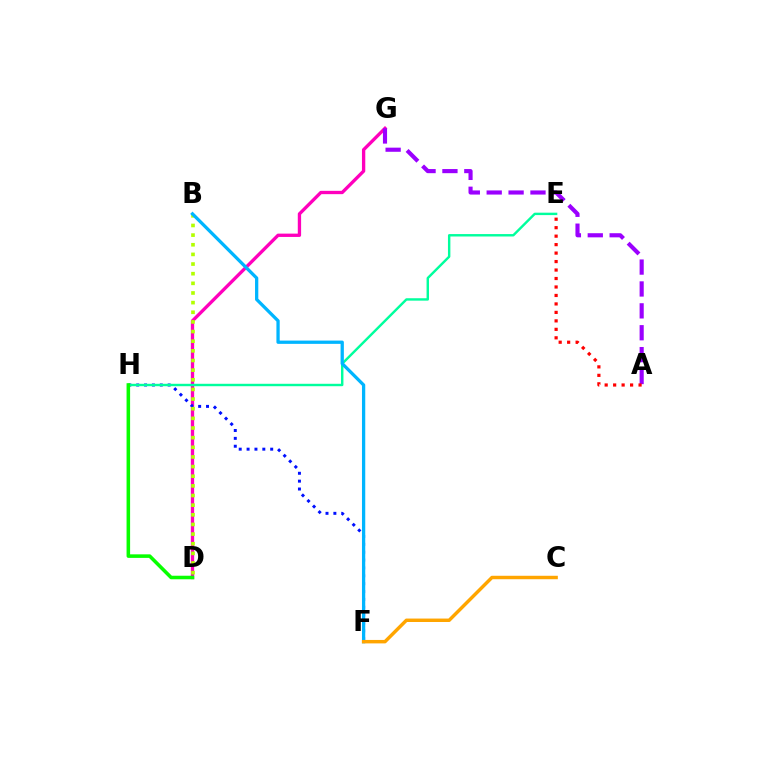{('D', 'G'): [{'color': '#ff00bd', 'line_style': 'solid', 'thickness': 2.39}], ('F', 'H'): [{'color': '#0010ff', 'line_style': 'dotted', 'thickness': 2.14}], ('E', 'H'): [{'color': '#00ff9d', 'line_style': 'solid', 'thickness': 1.74}], ('D', 'H'): [{'color': '#08ff00', 'line_style': 'solid', 'thickness': 2.55}], ('B', 'D'): [{'color': '#b3ff00', 'line_style': 'dotted', 'thickness': 2.62}], ('A', 'G'): [{'color': '#9b00ff', 'line_style': 'dashed', 'thickness': 2.97}], ('B', 'F'): [{'color': '#00b5ff', 'line_style': 'solid', 'thickness': 2.36}], ('A', 'E'): [{'color': '#ff0000', 'line_style': 'dotted', 'thickness': 2.3}], ('C', 'F'): [{'color': '#ffa500', 'line_style': 'solid', 'thickness': 2.48}]}